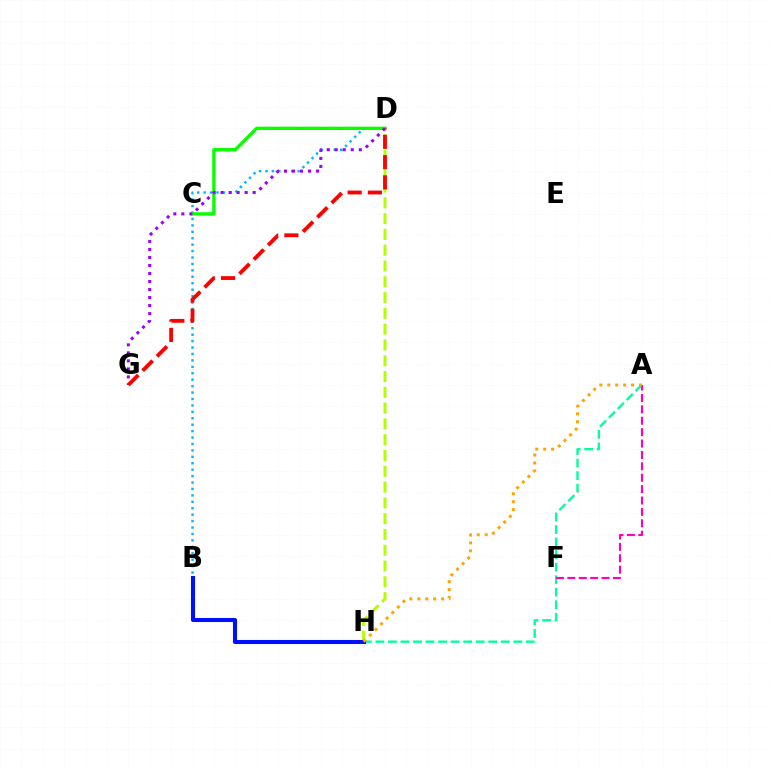{('A', 'H'): [{'color': '#00ff9d', 'line_style': 'dashed', 'thickness': 1.7}, {'color': '#ffa500', 'line_style': 'dotted', 'thickness': 2.16}], ('B', 'D'): [{'color': '#00b5ff', 'line_style': 'dotted', 'thickness': 1.75}], ('D', 'H'): [{'color': '#b3ff00', 'line_style': 'dashed', 'thickness': 2.15}], ('C', 'D'): [{'color': '#08ff00', 'line_style': 'solid', 'thickness': 2.4}], ('B', 'H'): [{'color': '#0010ff', 'line_style': 'solid', 'thickness': 2.93}], ('A', 'F'): [{'color': '#ff00bd', 'line_style': 'dashed', 'thickness': 1.55}], ('D', 'G'): [{'color': '#9b00ff', 'line_style': 'dotted', 'thickness': 2.18}, {'color': '#ff0000', 'line_style': 'dashed', 'thickness': 2.75}]}